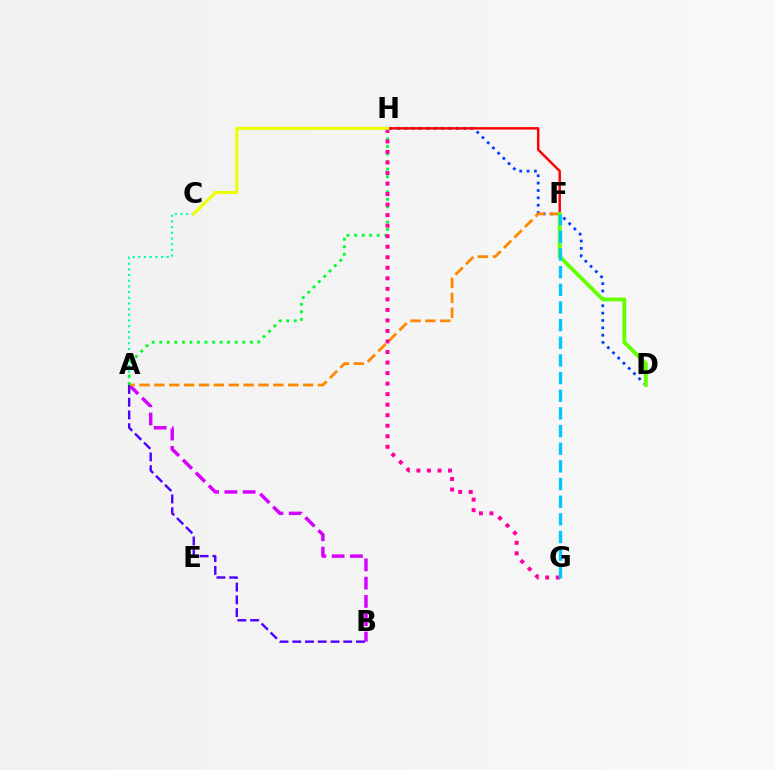{('A', 'B'): [{'color': '#d600ff', 'line_style': 'dashed', 'thickness': 2.48}, {'color': '#4f00ff', 'line_style': 'dashed', 'thickness': 1.73}], ('D', 'H'): [{'color': '#003fff', 'line_style': 'dotted', 'thickness': 2.0}], ('A', 'F'): [{'color': '#ff8800', 'line_style': 'dashed', 'thickness': 2.02}], ('A', 'C'): [{'color': '#00ffaf', 'line_style': 'dotted', 'thickness': 1.54}], ('F', 'H'): [{'color': '#ff0000', 'line_style': 'solid', 'thickness': 1.75}], ('A', 'H'): [{'color': '#00ff27', 'line_style': 'dotted', 'thickness': 2.05}], ('G', 'H'): [{'color': '#ff00a0', 'line_style': 'dotted', 'thickness': 2.86}], ('D', 'F'): [{'color': '#66ff00', 'line_style': 'solid', 'thickness': 2.76}], ('C', 'H'): [{'color': '#eeff00', 'line_style': 'solid', 'thickness': 2.18}], ('F', 'G'): [{'color': '#00c7ff', 'line_style': 'dashed', 'thickness': 2.4}]}